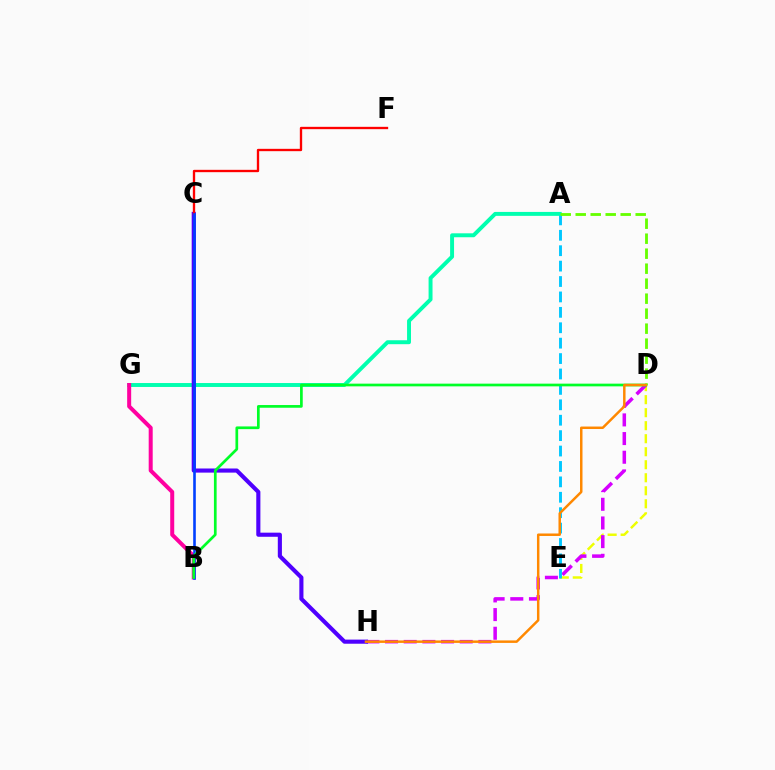{('D', 'E'): [{'color': '#eeff00', 'line_style': 'dashed', 'thickness': 1.77}], ('D', 'H'): [{'color': '#d600ff', 'line_style': 'dashed', 'thickness': 2.54}, {'color': '#ff8800', 'line_style': 'solid', 'thickness': 1.78}], ('A', 'E'): [{'color': '#00c7ff', 'line_style': 'dashed', 'thickness': 2.09}], ('A', 'G'): [{'color': '#00ffaf', 'line_style': 'solid', 'thickness': 2.83}], ('B', 'G'): [{'color': '#ff00a0', 'line_style': 'solid', 'thickness': 2.88}], ('C', 'H'): [{'color': '#4f00ff', 'line_style': 'solid', 'thickness': 2.96}], ('C', 'F'): [{'color': '#ff0000', 'line_style': 'solid', 'thickness': 1.68}], ('B', 'C'): [{'color': '#003fff', 'line_style': 'solid', 'thickness': 1.88}], ('B', 'D'): [{'color': '#00ff27', 'line_style': 'solid', 'thickness': 1.95}], ('A', 'D'): [{'color': '#66ff00', 'line_style': 'dashed', 'thickness': 2.04}]}